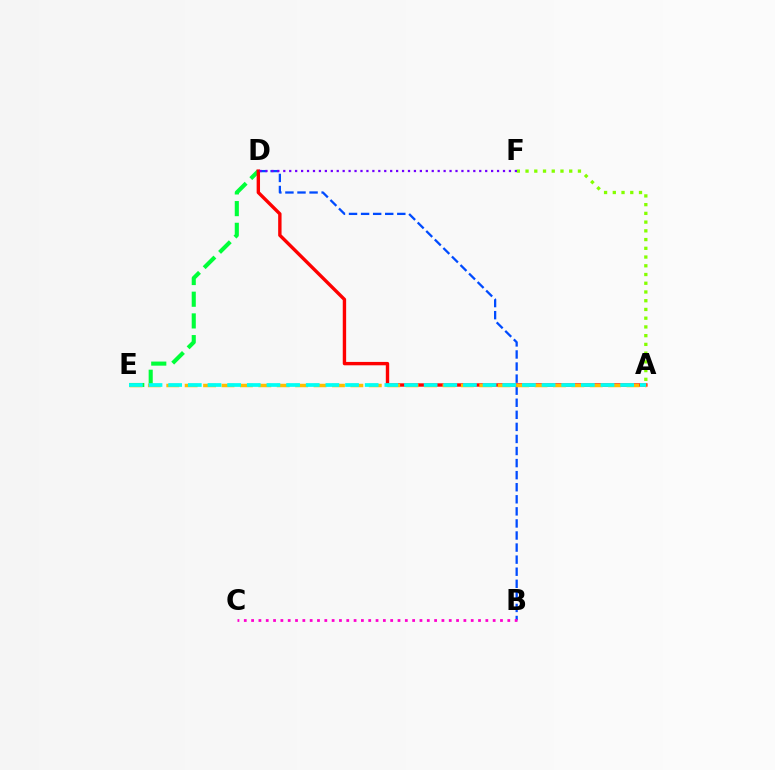{('B', 'D'): [{'color': '#004bff', 'line_style': 'dashed', 'thickness': 1.64}], ('D', 'E'): [{'color': '#00ff39', 'line_style': 'dashed', 'thickness': 2.95}], ('B', 'C'): [{'color': '#ff00cf', 'line_style': 'dotted', 'thickness': 1.99}], ('A', 'D'): [{'color': '#ff0000', 'line_style': 'solid', 'thickness': 2.44}], ('A', 'E'): [{'color': '#ffbd00', 'line_style': 'dashed', 'thickness': 2.5}, {'color': '#00fff6', 'line_style': 'dashed', 'thickness': 2.67}], ('A', 'F'): [{'color': '#84ff00', 'line_style': 'dotted', 'thickness': 2.37}], ('D', 'F'): [{'color': '#7200ff', 'line_style': 'dotted', 'thickness': 1.61}]}